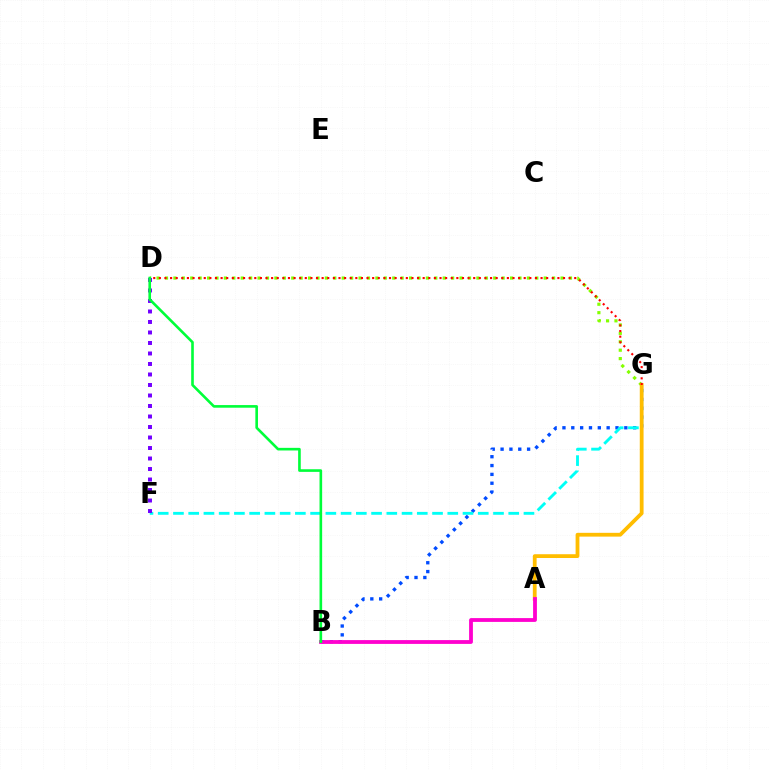{('D', 'G'): [{'color': '#84ff00', 'line_style': 'dotted', 'thickness': 2.29}, {'color': '#ff0000', 'line_style': 'dotted', 'thickness': 1.53}], ('B', 'G'): [{'color': '#004bff', 'line_style': 'dotted', 'thickness': 2.4}], ('F', 'G'): [{'color': '#00fff6', 'line_style': 'dashed', 'thickness': 2.07}], ('D', 'F'): [{'color': '#7200ff', 'line_style': 'dotted', 'thickness': 2.85}], ('A', 'G'): [{'color': '#ffbd00', 'line_style': 'solid', 'thickness': 2.73}], ('A', 'B'): [{'color': '#ff00cf', 'line_style': 'solid', 'thickness': 2.74}], ('B', 'D'): [{'color': '#00ff39', 'line_style': 'solid', 'thickness': 1.89}]}